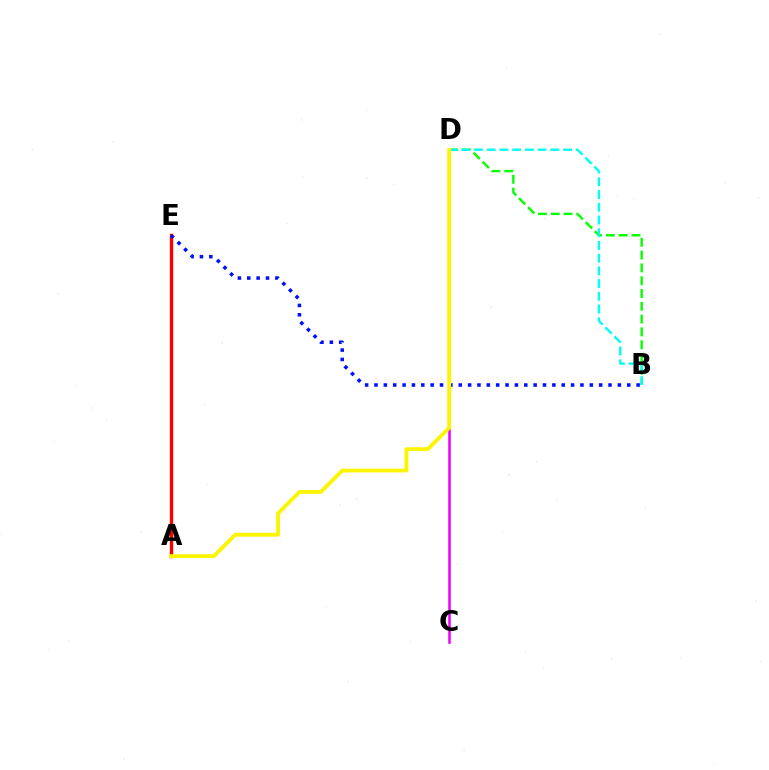{('C', 'D'): [{'color': '#ee00ff', 'line_style': 'solid', 'thickness': 1.83}], ('B', 'D'): [{'color': '#08ff00', 'line_style': 'dashed', 'thickness': 1.74}, {'color': '#00fff6', 'line_style': 'dashed', 'thickness': 1.73}], ('A', 'E'): [{'color': '#ff0000', 'line_style': 'solid', 'thickness': 2.42}], ('B', 'E'): [{'color': '#0010ff', 'line_style': 'dotted', 'thickness': 2.54}], ('A', 'D'): [{'color': '#fcf500', 'line_style': 'solid', 'thickness': 2.75}]}